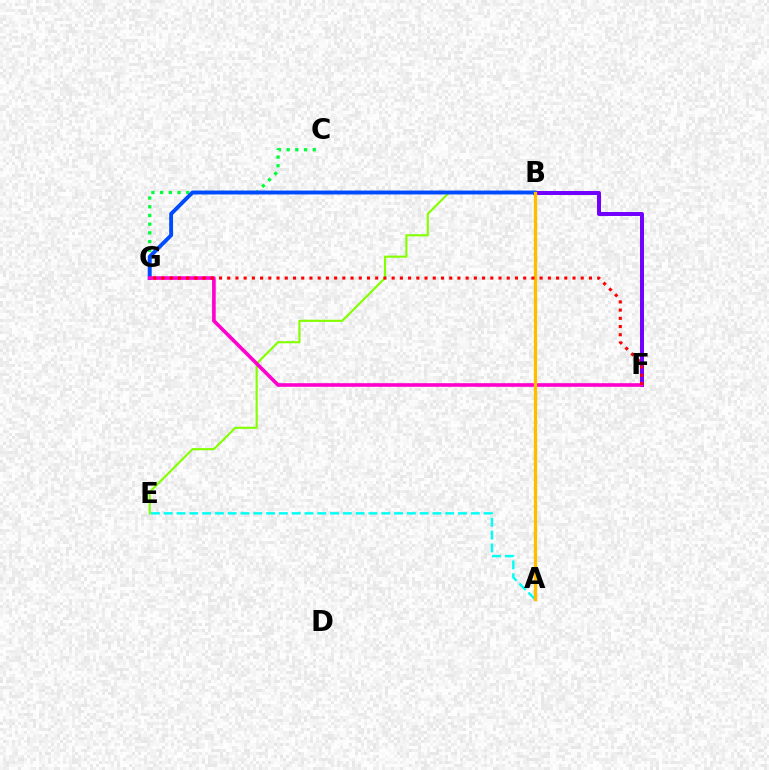{('B', 'E'): [{'color': '#84ff00', 'line_style': 'solid', 'thickness': 1.53}], ('C', 'G'): [{'color': '#00ff39', 'line_style': 'dotted', 'thickness': 2.37}], ('B', 'F'): [{'color': '#7200ff', 'line_style': 'solid', 'thickness': 2.87}], ('B', 'G'): [{'color': '#004bff', 'line_style': 'solid', 'thickness': 2.81}], ('A', 'E'): [{'color': '#00fff6', 'line_style': 'dashed', 'thickness': 1.74}], ('F', 'G'): [{'color': '#ff00cf', 'line_style': 'solid', 'thickness': 2.61}, {'color': '#ff0000', 'line_style': 'dotted', 'thickness': 2.23}], ('A', 'B'): [{'color': '#ffbd00', 'line_style': 'solid', 'thickness': 2.4}]}